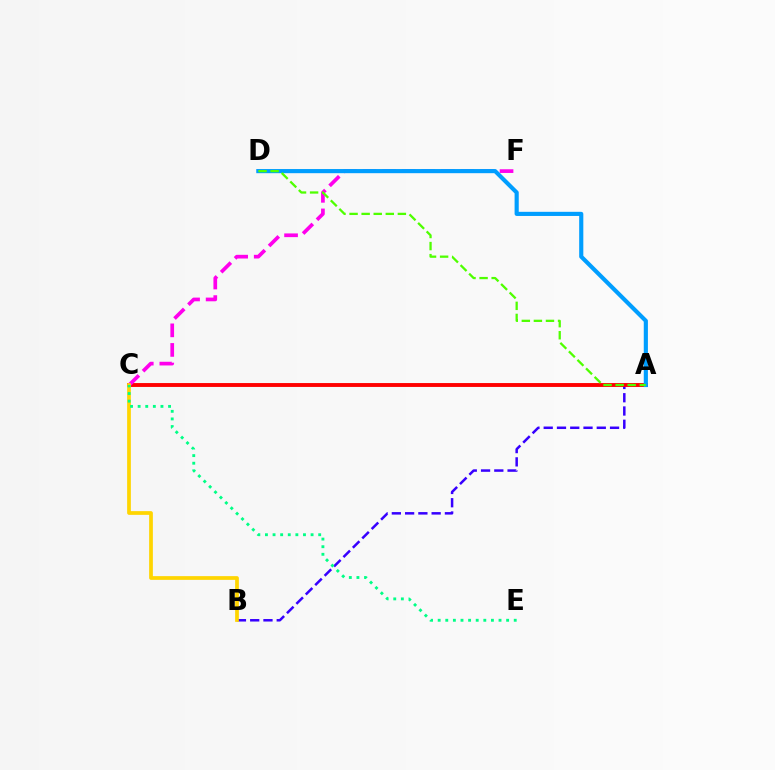{('A', 'B'): [{'color': '#3700ff', 'line_style': 'dashed', 'thickness': 1.8}], ('A', 'C'): [{'color': '#ff0000', 'line_style': 'solid', 'thickness': 2.79}], ('C', 'F'): [{'color': '#ff00ed', 'line_style': 'dashed', 'thickness': 2.66}], ('A', 'D'): [{'color': '#009eff', 'line_style': 'solid', 'thickness': 2.98}, {'color': '#4fff00', 'line_style': 'dashed', 'thickness': 1.64}], ('B', 'C'): [{'color': '#ffd500', 'line_style': 'solid', 'thickness': 2.68}], ('C', 'E'): [{'color': '#00ff86', 'line_style': 'dotted', 'thickness': 2.07}]}